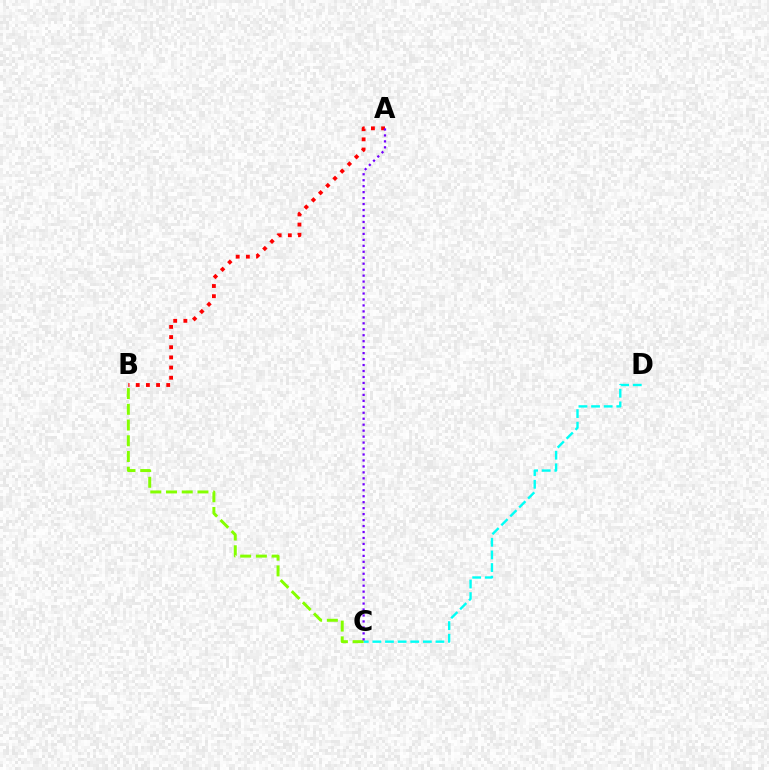{('A', 'B'): [{'color': '#ff0000', 'line_style': 'dotted', 'thickness': 2.76}], ('C', 'D'): [{'color': '#00fff6', 'line_style': 'dashed', 'thickness': 1.71}], ('B', 'C'): [{'color': '#84ff00', 'line_style': 'dashed', 'thickness': 2.14}], ('A', 'C'): [{'color': '#7200ff', 'line_style': 'dotted', 'thickness': 1.62}]}